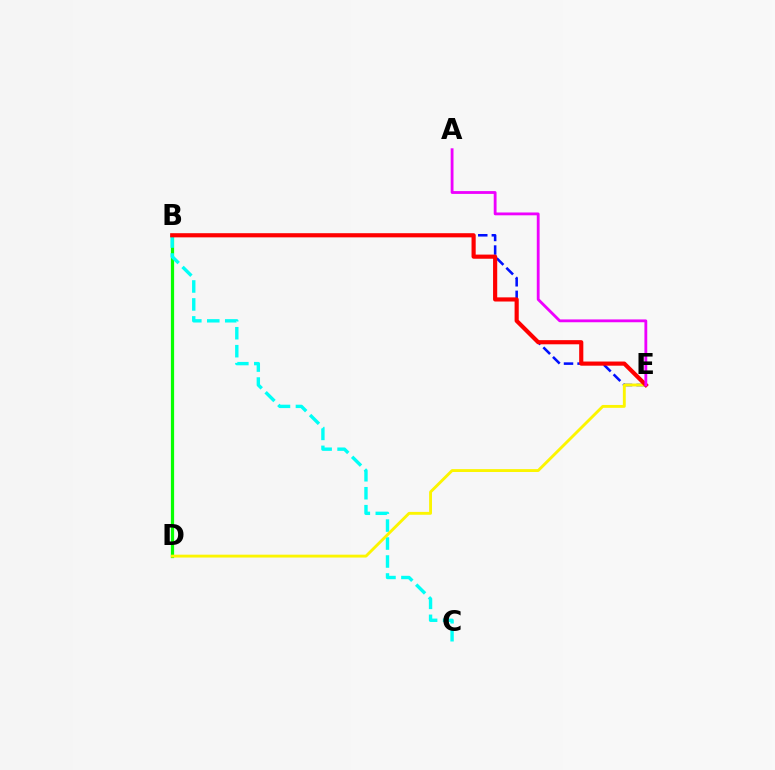{('B', 'E'): [{'color': '#0010ff', 'line_style': 'dashed', 'thickness': 1.84}, {'color': '#ff0000', 'line_style': 'solid', 'thickness': 2.99}], ('B', 'D'): [{'color': '#08ff00', 'line_style': 'solid', 'thickness': 2.32}], ('B', 'C'): [{'color': '#00fff6', 'line_style': 'dashed', 'thickness': 2.44}], ('D', 'E'): [{'color': '#fcf500', 'line_style': 'solid', 'thickness': 2.07}], ('A', 'E'): [{'color': '#ee00ff', 'line_style': 'solid', 'thickness': 2.03}]}